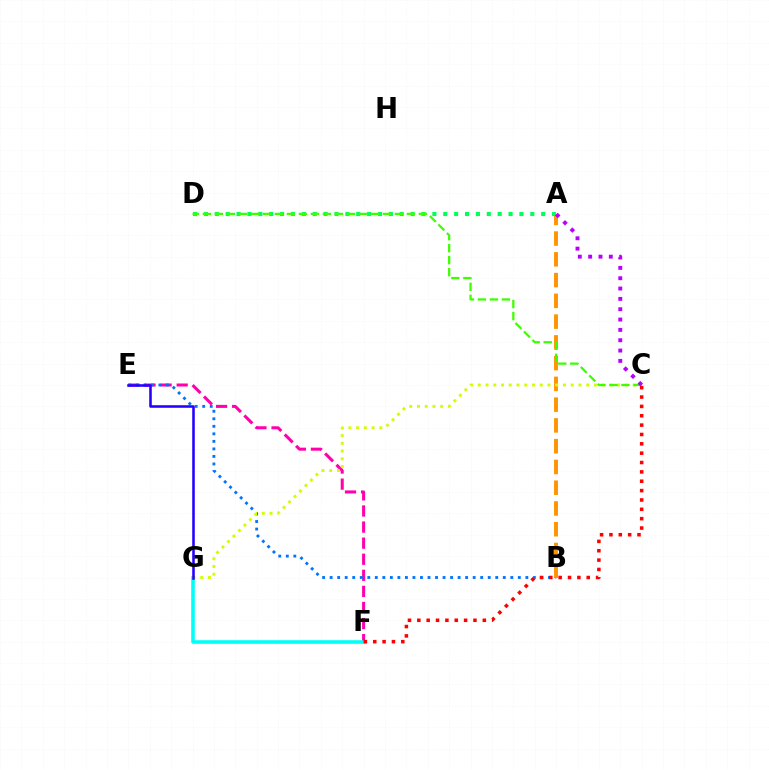{('E', 'F'): [{'color': '#ff00ac', 'line_style': 'dashed', 'thickness': 2.18}], ('F', 'G'): [{'color': '#00fff6', 'line_style': 'solid', 'thickness': 2.57}], ('B', 'E'): [{'color': '#0074ff', 'line_style': 'dotted', 'thickness': 2.05}], ('A', 'B'): [{'color': '#ff9400', 'line_style': 'dashed', 'thickness': 2.82}], ('C', 'G'): [{'color': '#d1ff00', 'line_style': 'dotted', 'thickness': 2.1}], ('A', 'D'): [{'color': '#00ff5c', 'line_style': 'dotted', 'thickness': 2.96}], ('E', 'G'): [{'color': '#2500ff', 'line_style': 'solid', 'thickness': 1.84}], ('C', 'D'): [{'color': '#3dff00', 'line_style': 'dashed', 'thickness': 1.63}], ('C', 'F'): [{'color': '#ff0000', 'line_style': 'dotted', 'thickness': 2.54}], ('A', 'C'): [{'color': '#b900ff', 'line_style': 'dotted', 'thickness': 2.81}]}